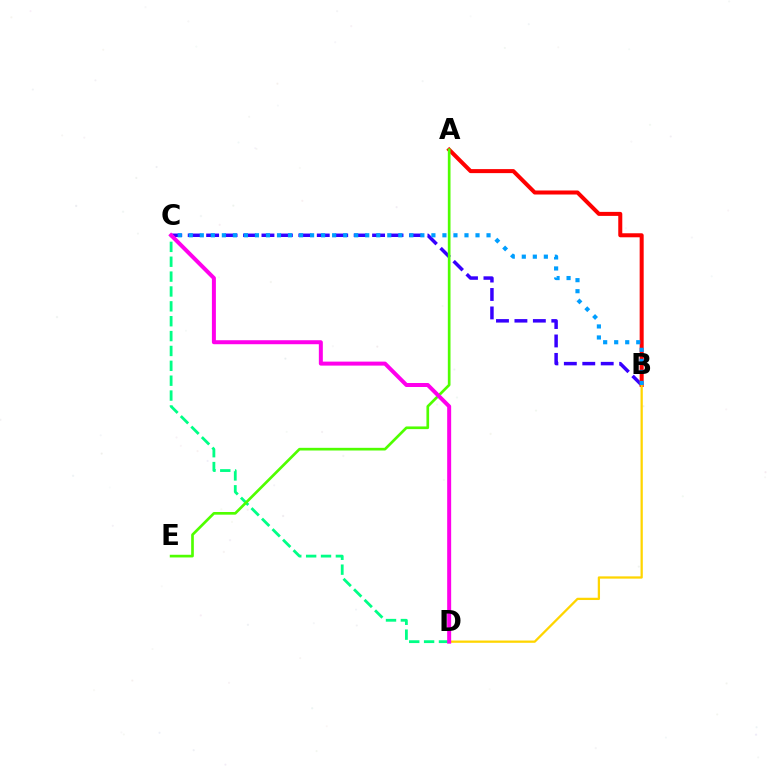{('B', 'C'): [{'color': '#3700ff', 'line_style': 'dashed', 'thickness': 2.5}, {'color': '#009eff', 'line_style': 'dotted', 'thickness': 3.0}], ('C', 'D'): [{'color': '#00ff86', 'line_style': 'dashed', 'thickness': 2.02}, {'color': '#ff00ed', 'line_style': 'solid', 'thickness': 2.87}], ('A', 'B'): [{'color': '#ff0000', 'line_style': 'solid', 'thickness': 2.9}], ('B', 'D'): [{'color': '#ffd500', 'line_style': 'solid', 'thickness': 1.63}], ('A', 'E'): [{'color': '#4fff00', 'line_style': 'solid', 'thickness': 1.93}]}